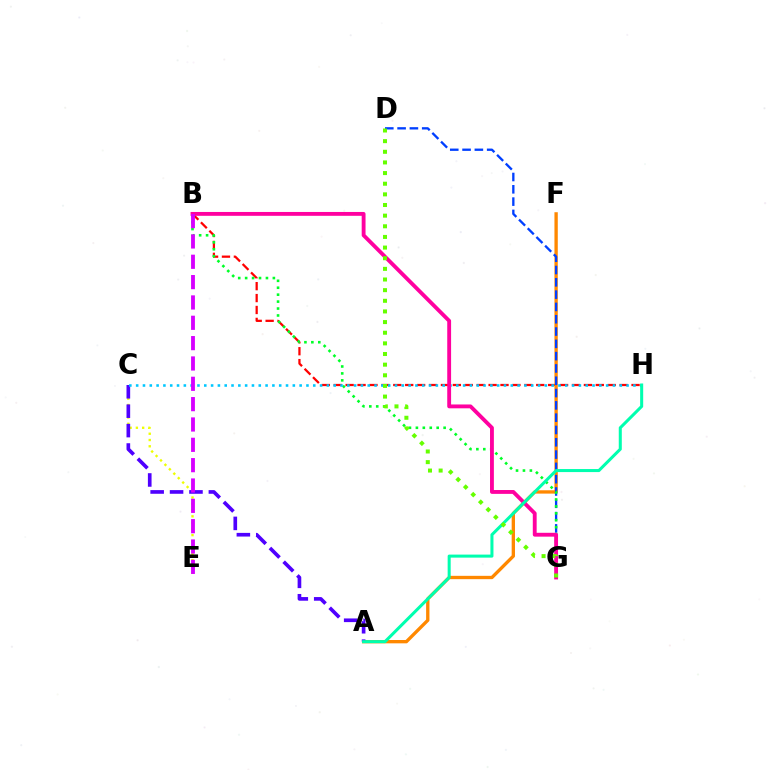{('B', 'H'): [{'color': '#ff0000', 'line_style': 'dashed', 'thickness': 1.62}], ('A', 'F'): [{'color': '#ff8800', 'line_style': 'solid', 'thickness': 2.4}], ('D', 'G'): [{'color': '#003fff', 'line_style': 'dashed', 'thickness': 1.67}, {'color': '#66ff00', 'line_style': 'dotted', 'thickness': 2.89}], ('C', 'E'): [{'color': '#eeff00', 'line_style': 'dotted', 'thickness': 1.7}], ('A', 'C'): [{'color': '#4f00ff', 'line_style': 'dashed', 'thickness': 2.64}], ('B', 'G'): [{'color': '#00ff27', 'line_style': 'dotted', 'thickness': 1.88}, {'color': '#ff00a0', 'line_style': 'solid', 'thickness': 2.77}], ('C', 'H'): [{'color': '#00c7ff', 'line_style': 'dotted', 'thickness': 1.85}], ('A', 'H'): [{'color': '#00ffaf', 'line_style': 'solid', 'thickness': 2.19}], ('B', 'E'): [{'color': '#d600ff', 'line_style': 'dashed', 'thickness': 2.76}]}